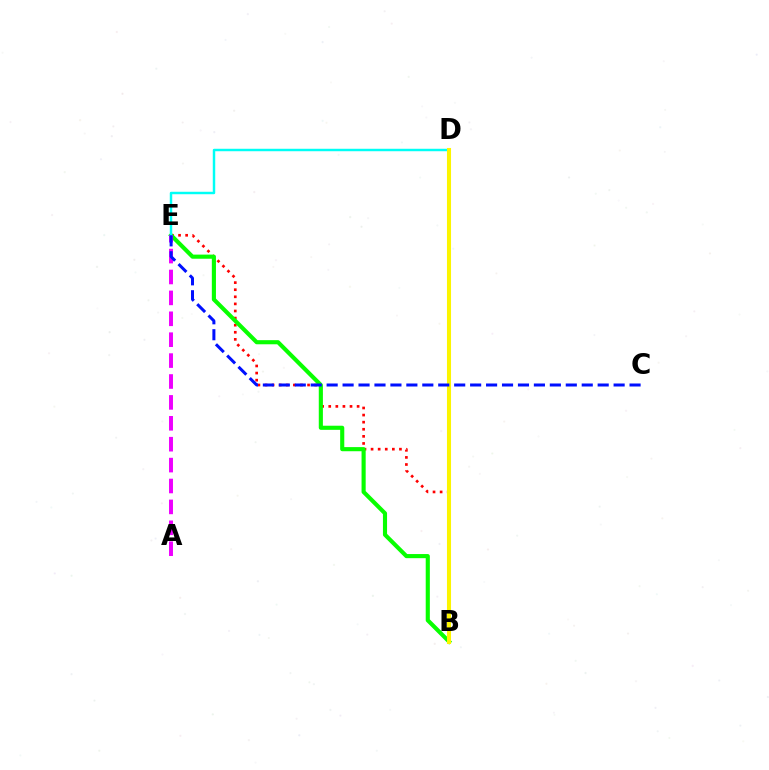{('B', 'E'): [{'color': '#ff0000', 'line_style': 'dotted', 'thickness': 1.93}, {'color': '#08ff00', 'line_style': 'solid', 'thickness': 2.97}], ('A', 'E'): [{'color': '#ee00ff', 'line_style': 'dashed', 'thickness': 2.84}], ('D', 'E'): [{'color': '#00fff6', 'line_style': 'solid', 'thickness': 1.77}], ('B', 'D'): [{'color': '#fcf500', 'line_style': 'solid', 'thickness': 2.92}], ('C', 'E'): [{'color': '#0010ff', 'line_style': 'dashed', 'thickness': 2.17}]}